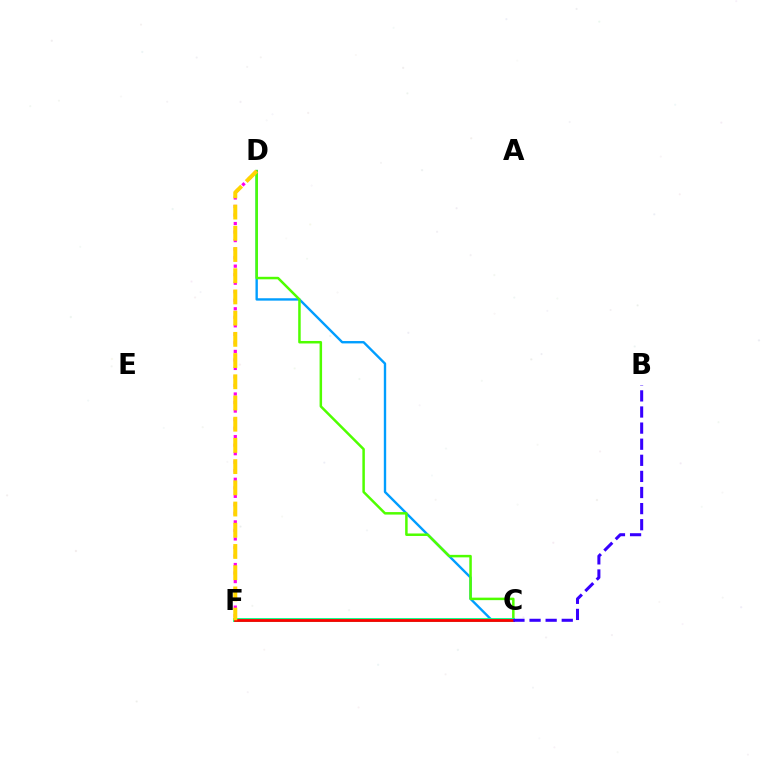{('C', 'D'): [{'color': '#009eff', 'line_style': 'solid', 'thickness': 1.71}, {'color': '#4fff00', 'line_style': 'solid', 'thickness': 1.8}], ('C', 'F'): [{'color': '#00ff86', 'line_style': 'solid', 'thickness': 2.76}, {'color': '#ff0000', 'line_style': 'solid', 'thickness': 2.0}], ('B', 'C'): [{'color': '#3700ff', 'line_style': 'dashed', 'thickness': 2.19}], ('D', 'F'): [{'color': '#ff00ed', 'line_style': 'dotted', 'thickness': 2.32}, {'color': '#ffd500', 'line_style': 'dashed', 'thickness': 2.88}]}